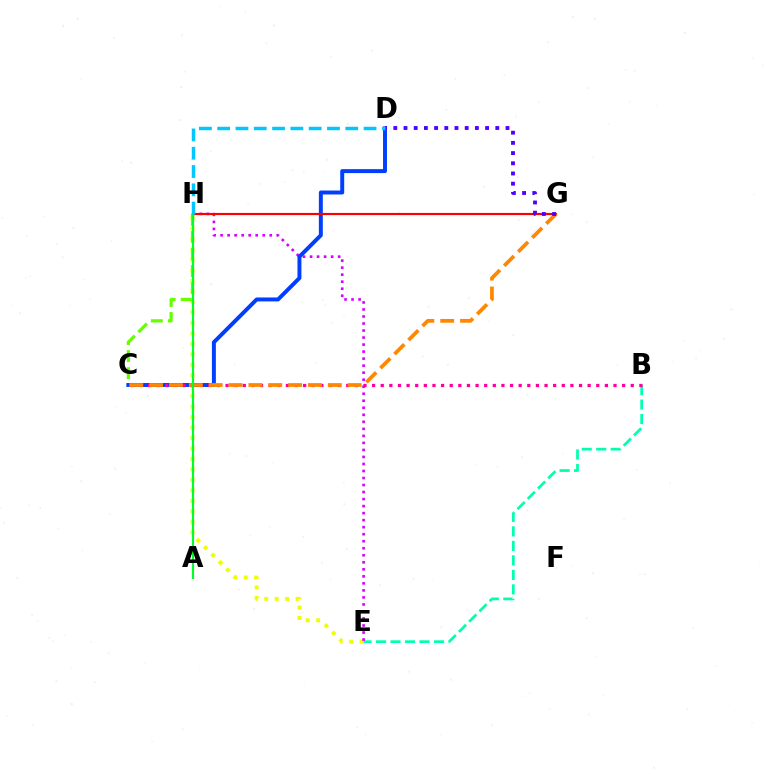{('E', 'H'): [{'color': '#eeff00', 'line_style': 'dotted', 'thickness': 2.85}, {'color': '#d600ff', 'line_style': 'dotted', 'thickness': 1.91}], ('B', 'E'): [{'color': '#00ffaf', 'line_style': 'dashed', 'thickness': 1.97}], ('C', 'H'): [{'color': '#66ff00', 'line_style': 'dashed', 'thickness': 2.32}], ('C', 'D'): [{'color': '#003fff', 'line_style': 'solid', 'thickness': 2.85}], ('G', 'H'): [{'color': '#ff0000', 'line_style': 'solid', 'thickness': 1.56}], ('B', 'C'): [{'color': '#ff00a0', 'line_style': 'dotted', 'thickness': 2.34}], ('C', 'G'): [{'color': '#ff8800', 'line_style': 'dashed', 'thickness': 2.7}], ('D', 'G'): [{'color': '#4f00ff', 'line_style': 'dotted', 'thickness': 2.77}], ('A', 'H'): [{'color': '#00ff27', 'line_style': 'solid', 'thickness': 1.55}], ('D', 'H'): [{'color': '#00c7ff', 'line_style': 'dashed', 'thickness': 2.49}]}